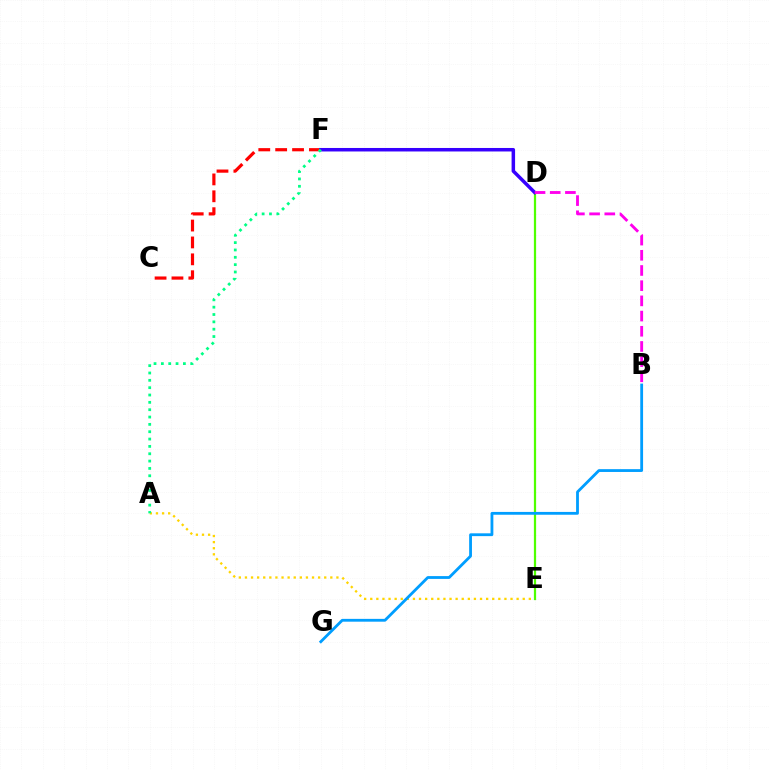{('D', 'E'): [{'color': '#4fff00', 'line_style': 'solid', 'thickness': 1.61}], ('C', 'F'): [{'color': '#ff0000', 'line_style': 'dashed', 'thickness': 2.29}], ('A', 'E'): [{'color': '#ffd500', 'line_style': 'dotted', 'thickness': 1.66}], ('B', 'G'): [{'color': '#009eff', 'line_style': 'solid', 'thickness': 2.02}], ('D', 'F'): [{'color': '#3700ff', 'line_style': 'solid', 'thickness': 2.52}], ('A', 'F'): [{'color': '#00ff86', 'line_style': 'dotted', 'thickness': 1.99}], ('B', 'D'): [{'color': '#ff00ed', 'line_style': 'dashed', 'thickness': 2.06}]}